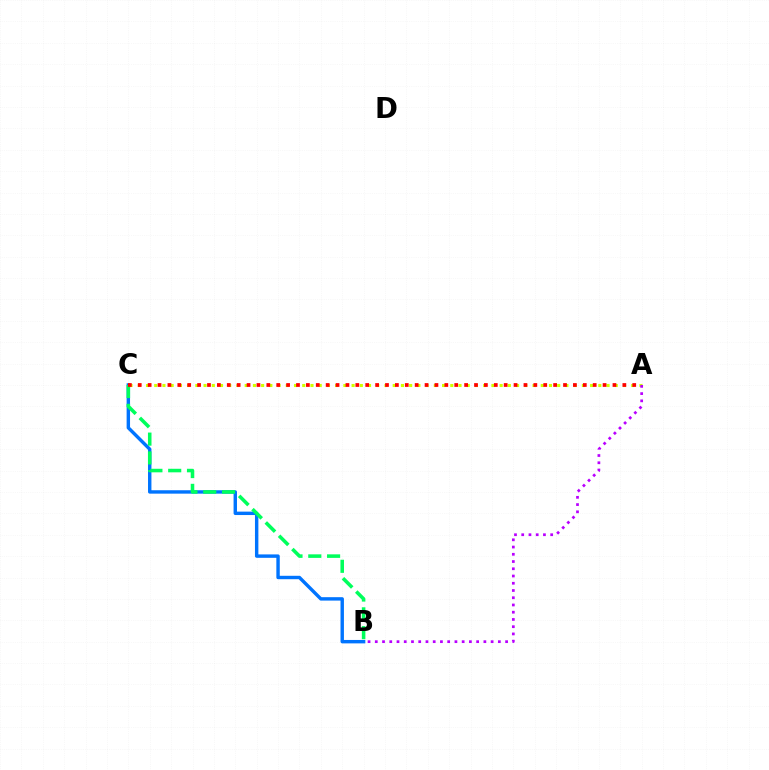{('B', 'C'): [{'color': '#0074ff', 'line_style': 'solid', 'thickness': 2.46}, {'color': '#00ff5c', 'line_style': 'dashed', 'thickness': 2.55}], ('A', 'C'): [{'color': '#d1ff00', 'line_style': 'dotted', 'thickness': 2.23}, {'color': '#ff0000', 'line_style': 'dotted', 'thickness': 2.69}], ('A', 'B'): [{'color': '#b900ff', 'line_style': 'dotted', 'thickness': 1.97}]}